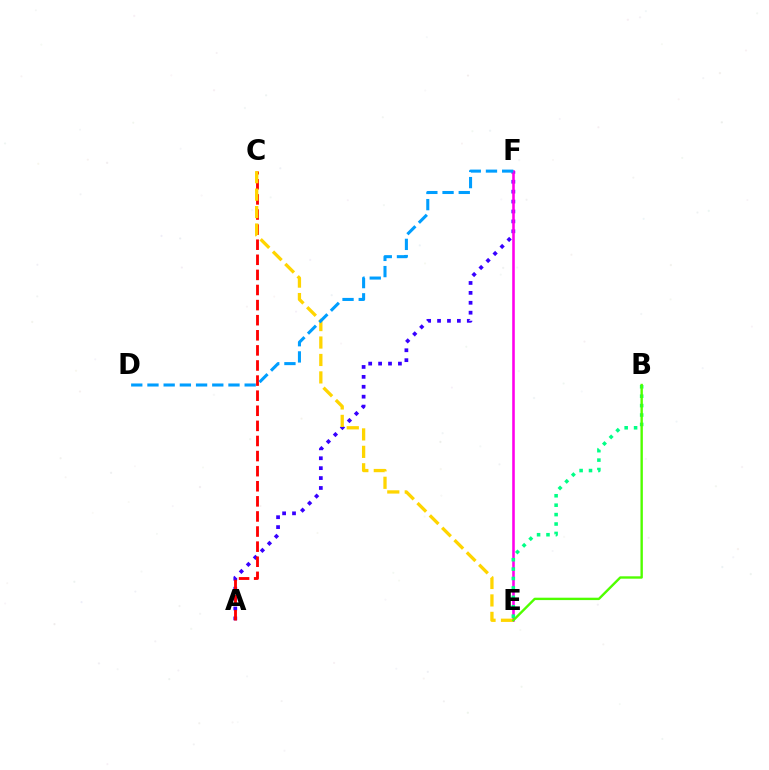{('A', 'F'): [{'color': '#3700ff', 'line_style': 'dotted', 'thickness': 2.69}], ('A', 'C'): [{'color': '#ff0000', 'line_style': 'dashed', 'thickness': 2.05}], ('E', 'F'): [{'color': '#ff00ed', 'line_style': 'solid', 'thickness': 1.86}], ('C', 'E'): [{'color': '#ffd500', 'line_style': 'dashed', 'thickness': 2.37}], ('D', 'F'): [{'color': '#009eff', 'line_style': 'dashed', 'thickness': 2.2}], ('B', 'E'): [{'color': '#00ff86', 'line_style': 'dotted', 'thickness': 2.56}, {'color': '#4fff00', 'line_style': 'solid', 'thickness': 1.72}]}